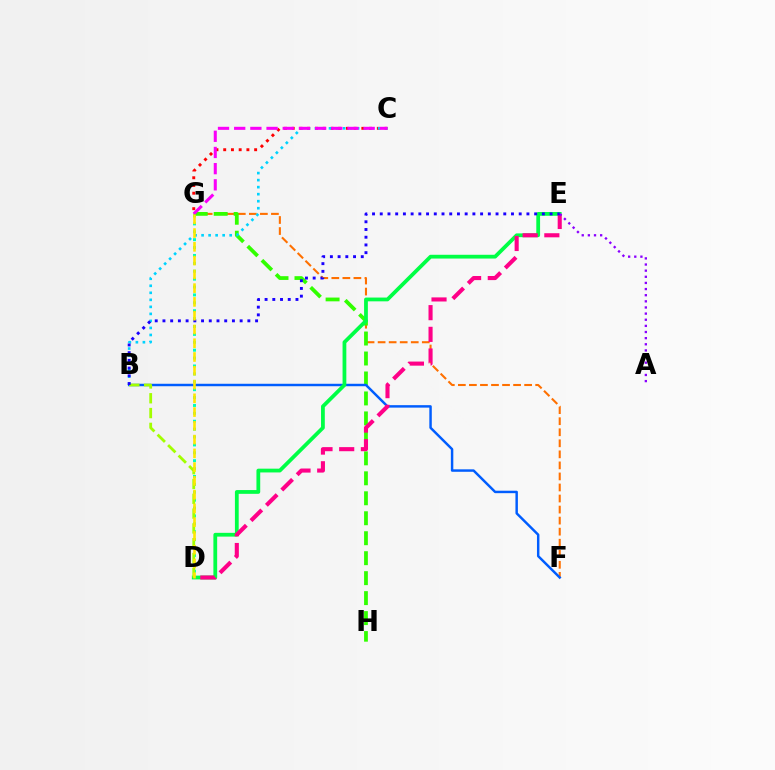{('F', 'G'): [{'color': '#ff7000', 'line_style': 'dashed', 'thickness': 1.5}], ('D', 'G'): [{'color': '#00ffbb', 'line_style': 'dotted', 'thickness': 2.14}, {'color': '#ffe600', 'line_style': 'dashed', 'thickness': 1.87}], ('G', 'H'): [{'color': '#31ff00', 'line_style': 'dashed', 'thickness': 2.71}], ('B', 'F'): [{'color': '#005dff', 'line_style': 'solid', 'thickness': 1.77}], ('C', 'G'): [{'color': '#ff0000', 'line_style': 'dotted', 'thickness': 2.1}, {'color': '#fa00f9', 'line_style': 'dashed', 'thickness': 2.2}], ('D', 'E'): [{'color': '#00ff45', 'line_style': 'solid', 'thickness': 2.72}, {'color': '#ff0088', 'line_style': 'dashed', 'thickness': 2.95}], ('B', 'C'): [{'color': '#00d3ff', 'line_style': 'dotted', 'thickness': 1.91}], ('A', 'E'): [{'color': '#8a00ff', 'line_style': 'dotted', 'thickness': 1.67}], ('B', 'D'): [{'color': '#a2ff00', 'line_style': 'dashed', 'thickness': 2.01}], ('B', 'E'): [{'color': '#1900ff', 'line_style': 'dotted', 'thickness': 2.1}]}